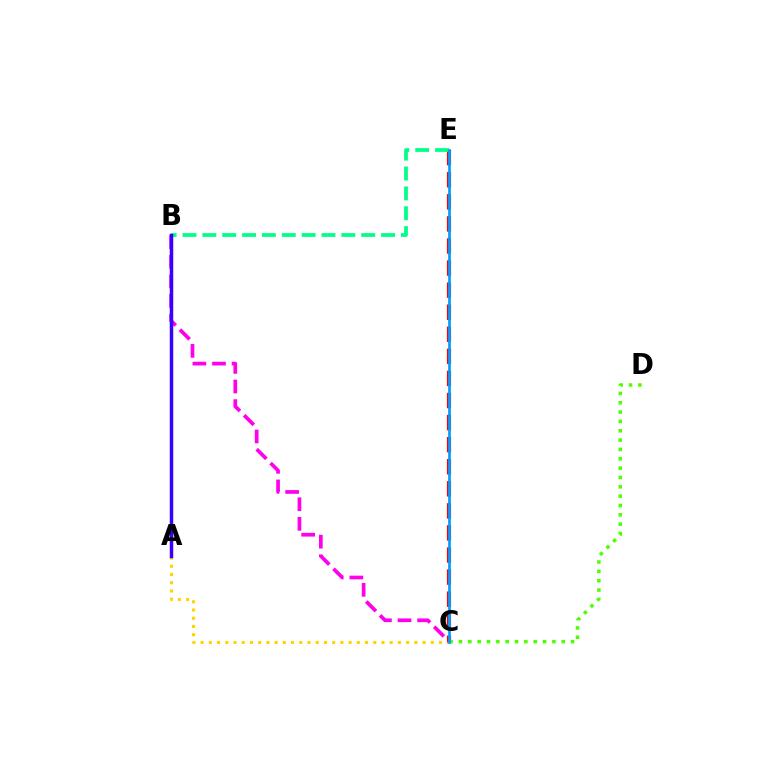{('A', 'C'): [{'color': '#ffd500', 'line_style': 'dotted', 'thickness': 2.23}], ('C', 'E'): [{'color': '#ff0000', 'line_style': 'dashed', 'thickness': 3.0}, {'color': '#009eff', 'line_style': 'solid', 'thickness': 1.94}], ('B', 'C'): [{'color': '#ff00ed', 'line_style': 'dashed', 'thickness': 2.66}], ('B', 'E'): [{'color': '#00ff86', 'line_style': 'dashed', 'thickness': 2.7}], ('C', 'D'): [{'color': '#4fff00', 'line_style': 'dotted', 'thickness': 2.54}], ('A', 'B'): [{'color': '#3700ff', 'line_style': 'solid', 'thickness': 2.5}]}